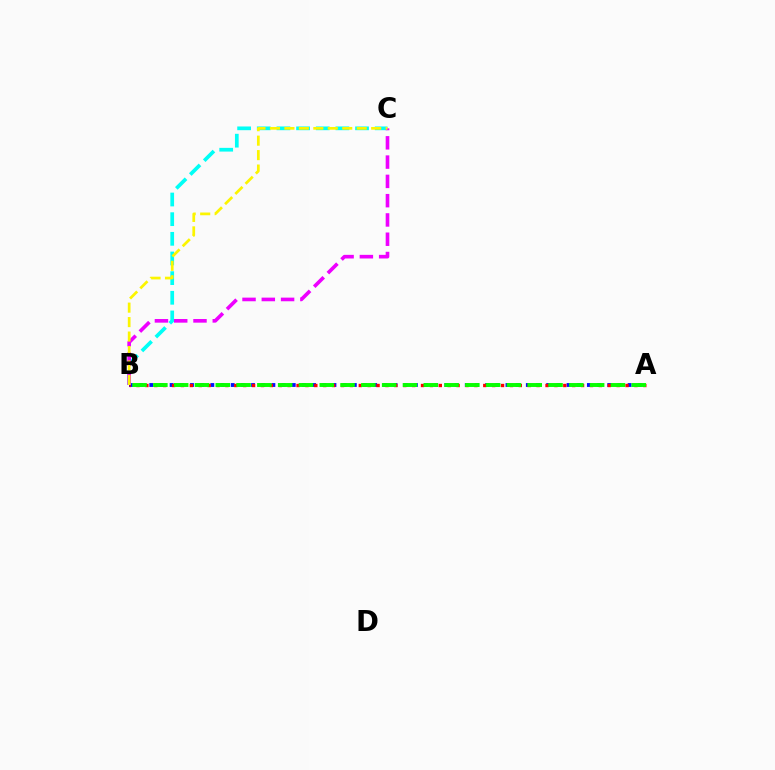{('B', 'C'): [{'color': '#00fff6', 'line_style': 'dashed', 'thickness': 2.67}, {'color': '#ee00ff', 'line_style': 'dashed', 'thickness': 2.62}, {'color': '#fcf500', 'line_style': 'dashed', 'thickness': 1.96}], ('A', 'B'): [{'color': '#0010ff', 'line_style': 'dotted', 'thickness': 2.77}, {'color': '#ff0000', 'line_style': 'dotted', 'thickness': 2.42}, {'color': '#08ff00', 'line_style': 'dashed', 'thickness': 2.83}]}